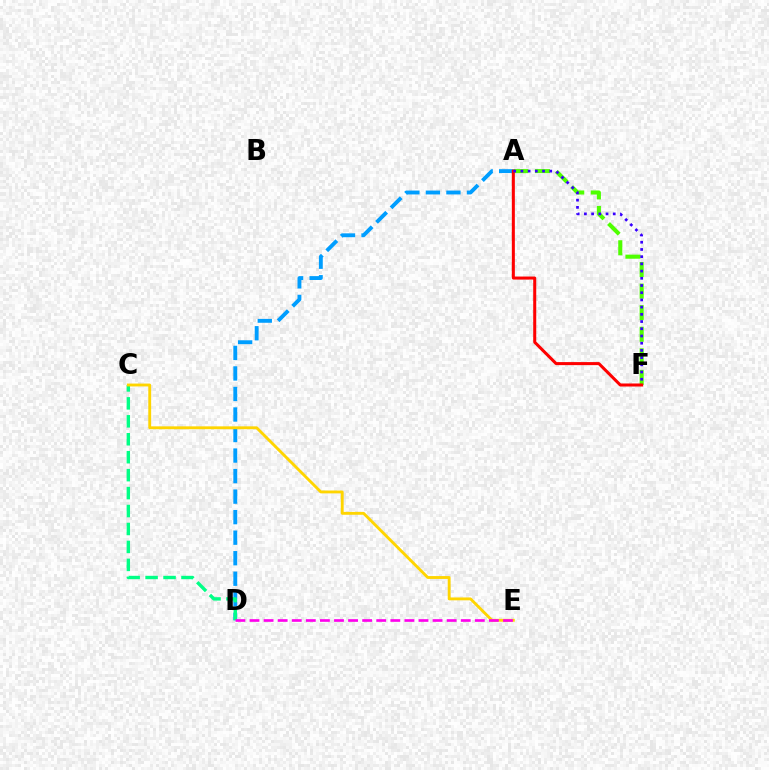{('A', 'D'): [{'color': '#009eff', 'line_style': 'dashed', 'thickness': 2.79}], ('C', 'D'): [{'color': '#00ff86', 'line_style': 'dashed', 'thickness': 2.44}], ('C', 'E'): [{'color': '#ffd500', 'line_style': 'solid', 'thickness': 2.06}], ('A', 'F'): [{'color': '#4fff00', 'line_style': 'dashed', 'thickness': 2.93}, {'color': '#ff0000', 'line_style': 'solid', 'thickness': 2.18}, {'color': '#3700ff', 'line_style': 'dotted', 'thickness': 1.96}], ('D', 'E'): [{'color': '#ff00ed', 'line_style': 'dashed', 'thickness': 1.91}]}